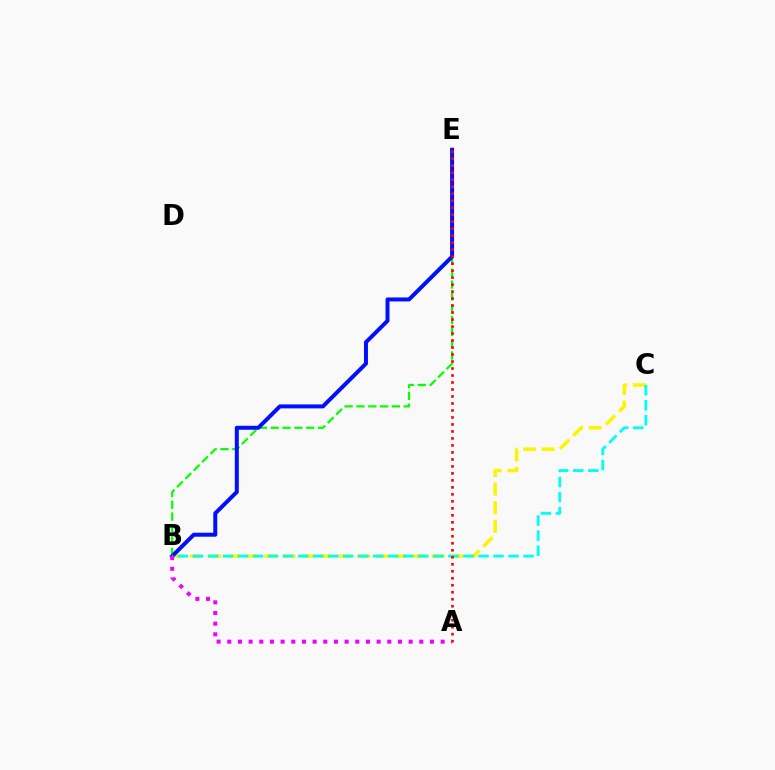{('B', 'E'): [{'color': '#08ff00', 'line_style': 'dashed', 'thickness': 1.61}, {'color': '#0010ff', 'line_style': 'solid', 'thickness': 2.86}], ('B', 'C'): [{'color': '#fcf500', 'line_style': 'dashed', 'thickness': 2.53}, {'color': '#00fff6', 'line_style': 'dashed', 'thickness': 2.04}], ('A', 'E'): [{'color': '#ff0000', 'line_style': 'dotted', 'thickness': 1.9}], ('A', 'B'): [{'color': '#ee00ff', 'line_style': 'dotted', 'thickness': 2.9}]}